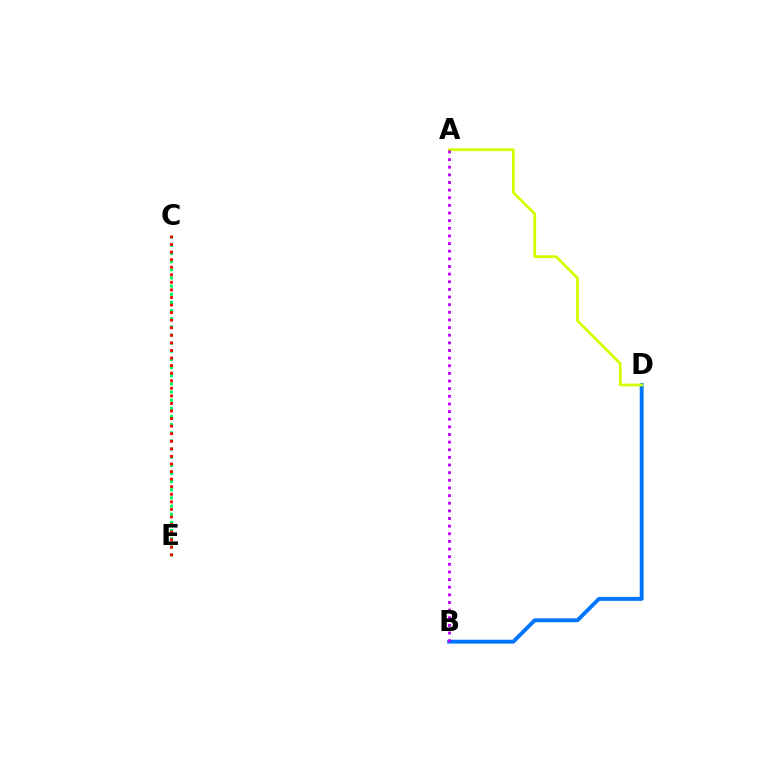{('B', 'D'): [{'color': '#0074ff', 'line_style': 'solid', 'thickness': 2.8}], ('A', 'D'): [{'color': '#d1ff00', 'line_style': 'solid', 'thickness': 2.01}], ('A', 'B'): [{'color': '#b900ff', 'line_style': 'dotted', 'thickness': 2.07}], ('C', 'E'): [{'color': '#00ff5c', 'line_style': 'dotted', 'thickness': 2.21}, {'color': '#ff0000', 'line_style': 'dotted', 'thickness': 2.06}]}